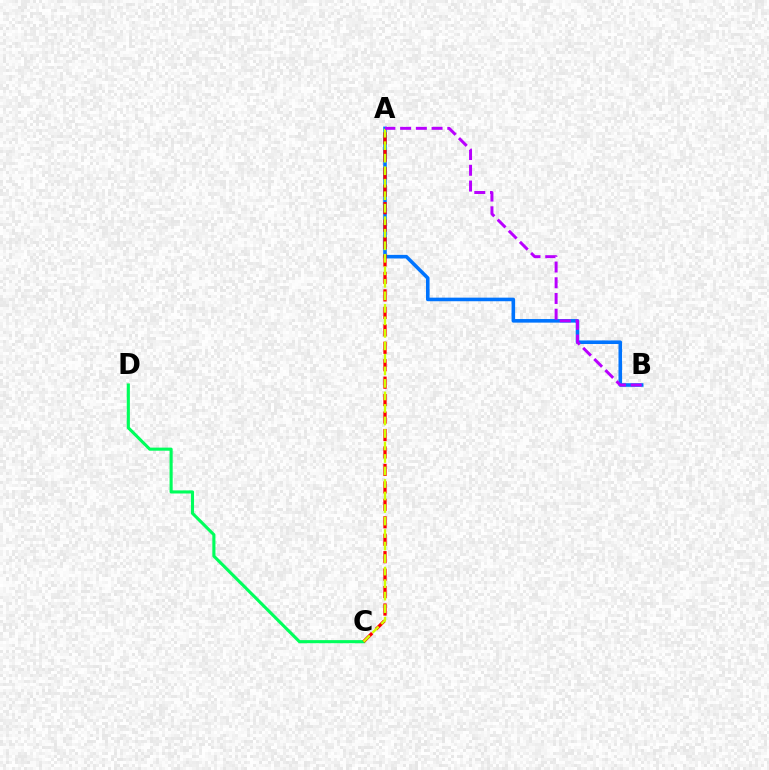{('C', 'D'): [{'color': '#00ff5c', 'line_style': 'solid', 'thickness': 2.23}], ('A', 'B'): [{'color': '#0074ff', 'line_style': 'solid', 'thickness': 2.58}, {'color': '#b900ff', 'line_style': 'dashed', 'thickness': 2.14}], ('A', 'C'): [{'color': '#ff0000', 'line_style': 'dashed', 'thickness': 2.37}, {'color': '#d1ff00', 'line_style': 'dashed', 'thickness': 1.7}]}